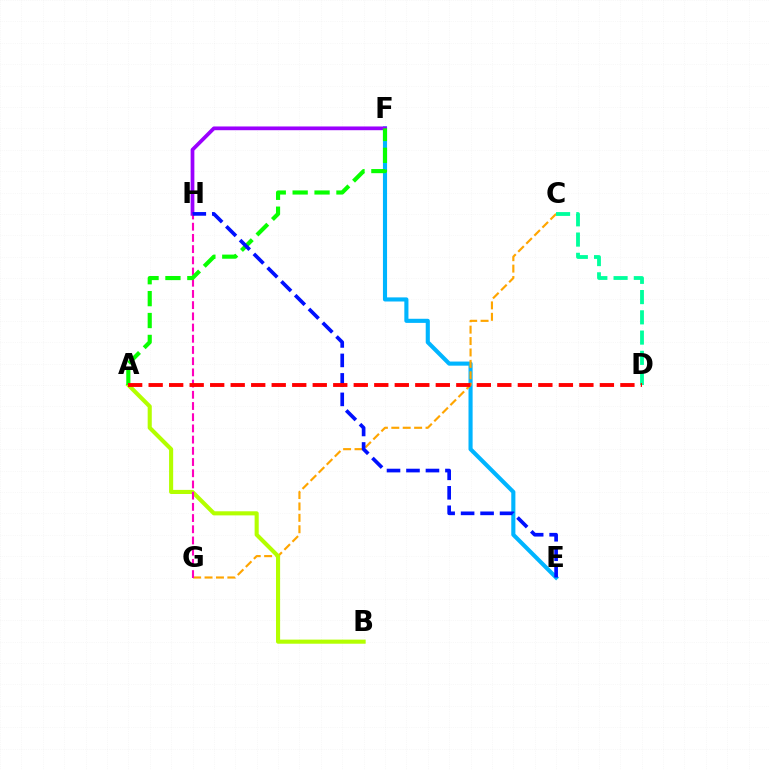{('E', 'F'): [{'color': '#00b5ff', 'line_style': 'solid', 'thickness': 2.96}], ('F', 'H'): [{'color': '#9b00ff', 'line_style': 'solid', 'thickness': 2.69}], ('C', 'G'): [{'color': '#ffa500', 'line_style': 'dashed', 'thickness': 1.55}], ('A', 'B'): [{'color': '#b3ff00', 'line_style': 'solid', 'thickness': 2.95}], ('G', 'H'): [{'color': '#ff00bd', 'line_style': 'dashed', 'thickness': 1.52}], ('C', 'D'): [{'color': '#00ff9d', 'line_style': 'dashed', 'thickness': 2.75}], ('A', 'F'): [{'color': '#08ff00', 'line_style': 'dashed', 'thickness': 2.97}], ('E', 'H'): [{'color': '#0010ff', 'line_style': 'dashed', 'thickness': 2.65}], ('A', 'D'): [{'color': '#ff0000', 'line_style': 'dashed', 'thickness': 2.79}]}